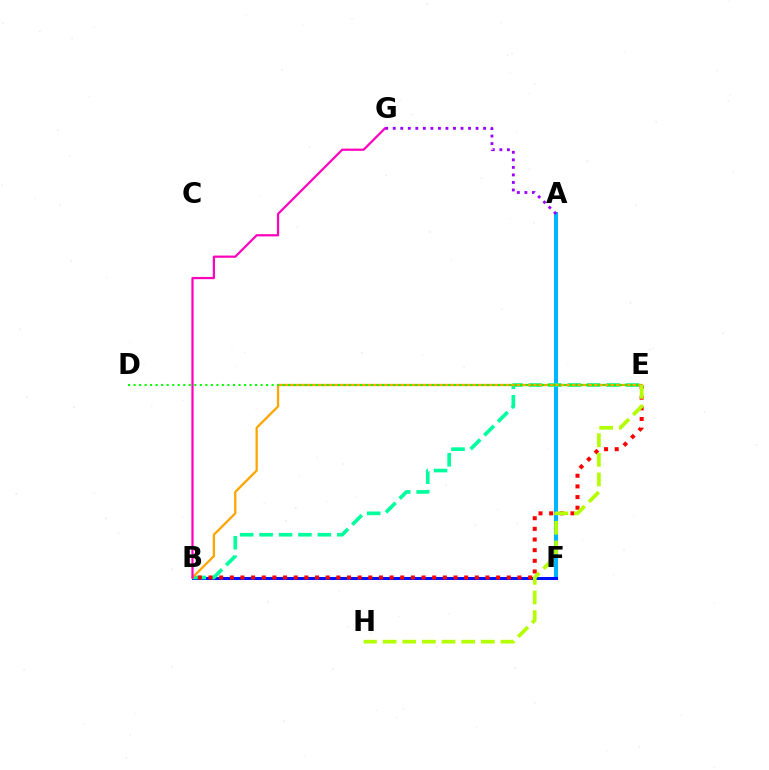{('A', 'F'): [{'color': '#00b5ff', 'line_style': 'solid', 'thickness': 2.92}], ('B', 'F'): [{'color': '#0010ff', 'line_style': 'solid', 'thickness': 2.19}], ('B', 'E'): [{'color': '#00ff9d', 'line_style': 'dashed', 'thickness': 2.64}, {'color': '#ff0000', 'line_style': 'dotted', 'thickness': 2.89}, {'color': '#ffa500', 'line_style': 'solid', 'thickness': 1.65}], ('D', 'E'): [{'color': '#08ff00', 'line_style': 'dotted', 'thickness': 1.5}], ('B', 'G'): [{'color': '#ff00bd', 'line_style': 'solid', 'thickness': 1.6}], ('A', 'G'): [{'color': '#9b00ff', 'line_style': 'dotted', 'thickness': 2.05}], ('E', 'H'): [{'color': '#b3ff00', 'line_style': 'dashed', 'thickness': 2.67}]}